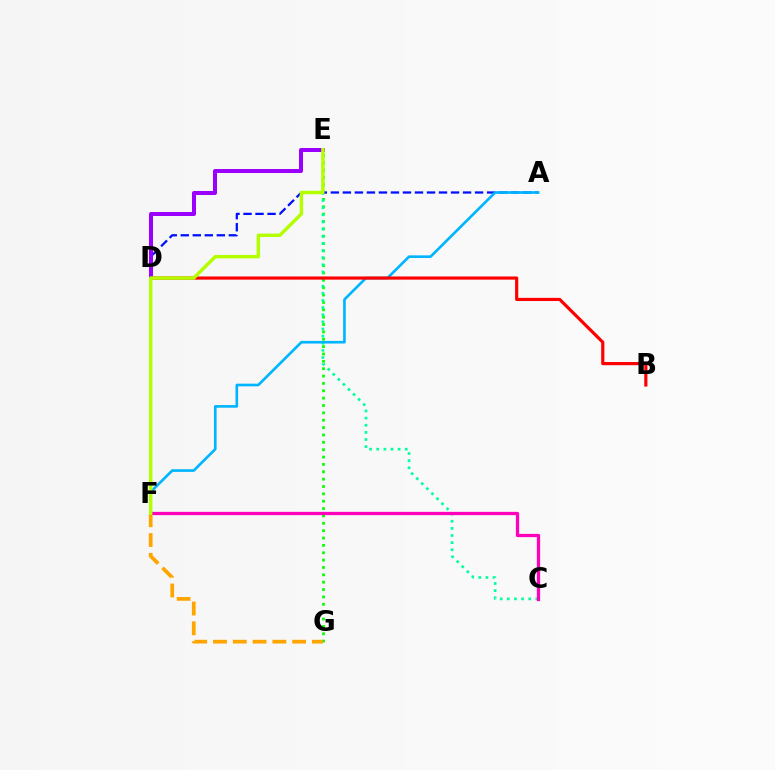{('E', 'G'): [{'color': '#08ff00', 'line_style': 'dotted', 'thickness': 2.0}], ('C', 'E'): [{'color': '#00ff9d', 'line_style': 'dotted', 'thickness': 1.94}], ('A', 'D'): [{'color': '#0010ff', 'line_style': 'dashed', 'thickness': 1.63}], ('A', 'F'): [{'color': '#00b5ff', 'line_style': 'solid', 'thickness': 1.91}], ('B', 'D'): [{'color': '#ff0000', 'line_style': 'solid', 'thickness': 2.29}], ('F', 'G'): [{'color': '#ffa500', 'line_style': 'dashed', 'thickness': 2.69}], ('C', 'F'): [{'color': '#ff00bd', 'line_style': 'solid', 'thickness': 2.36}], ('D', 'E'): [{'color': '#9b00ff', 'line_style': 'solid', 'thickness': 2.89}], ('E', 'F'): [{'color': '#b3ff00', 'line_style': 'solid', 'thickness': 2.47}]}